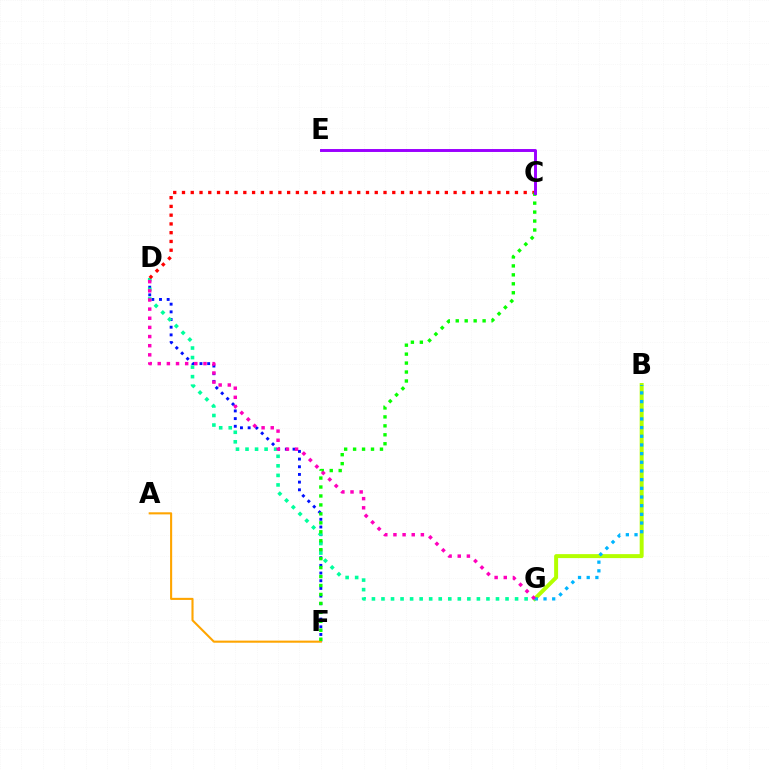{('D', 'F'): [{'color': '#0010ff', 'line_style': 'dotted', 'thickness': 2.09}], ('B', 'G'): [{'color': '#b3ff00', 'line_style': 'solid', 'thickness': 2.85}, {'color': '#00b5ff', 'line_style': 'dotted', 'thickness': 2.36}], ('D', 'G'): [{'color': '#00ff9d', 'line_style': 'dotted', 'thickness': 2.59}, {'color': '#ff00bd', 'line_style': 'dotted', 'thickness': 2.48}], ('C', 'D'): [{'color': '#ff0000', 'line_style': 'dotted', 'thickness': 2.38}], ('A', 'F'): [{'color': '#ffa500', 'line_style': 'solid', 'thickness': 1.51}], ('C', 'F'): [{'color': '#08ff00', 'line_style': 'dotted', 'thickness': 2.43}], ('C', 'E'): [{'color': '#9b00ff', 'line_style': 'solid', 'thickness': 2.11}]}